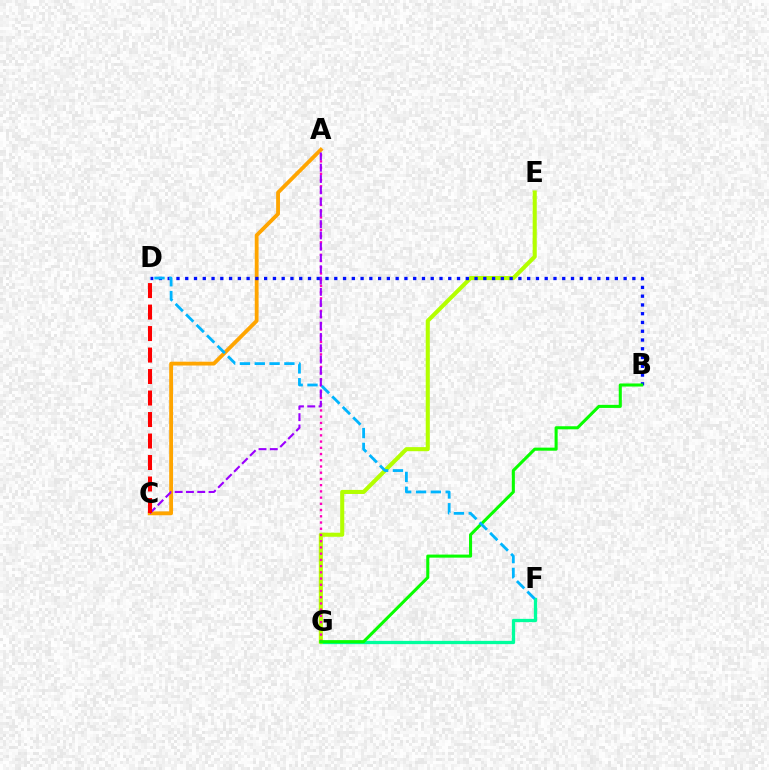{('A', 'C'): [{'color': '#ffa500', 'line_style': 'solid', 'thickness': 2.76}, {'color': '#9b00ff', 'line_style': 'dashed', 'thickness': 1.53}], ('F', 'G'): [{'color': '#00ff9d', 'line_style': 'solid', 'thickness': 2.36}], ('E', 'G'): [{'color': '#b3ff00', 'line_style': 'solid', 'thickness': 2.93}], ('A', 'G'): [{'color': '#ff00bd', 'line_style': 'dotted', 'thickness': 1.69}], ('B', 'D'): [{'color': '#0010ff', 'line_style': 'dotted', 'thickness': 2.38}], ('C', 'D'): [{'color': '#ff0000', 'line_style': 'dashed', 'thickness': 2.92}], ('B', 'G'): [{'color': '#08ff00', 'line_style': 'solid', 'thickness': 2.21}], ('D', 'F'): [{'color': '#00b5ff', 'line_style': 'dashed', 'thickness': 2.01}]}